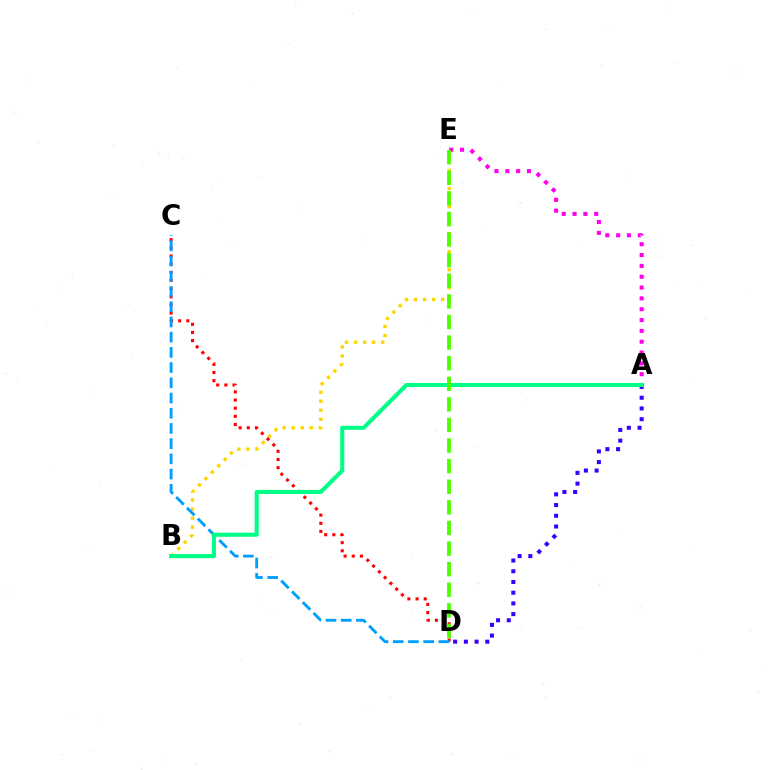{('B', 'E'): [{'color': '#ffd500', 'line_style': 'dotted', 'thickness': 2.45}], ('C', 'D'): [{'color': '#ff0000', 'line_style': 'dotted', 'thickness': 2.22}, {'color': '#009eff', 'line_style': 'dashed', 'thickness': 2.07}], ('A', 'E'): [{'color': '#ff00ed', 'line_style': 'dotted', 'thickness': 2.94}], ('A', 'D'): [{'color': '#3700ff', 'line_style': 'dotted', 'thickness': 2.91}], ('A', 'B'): [{'color': '#00ff86', 'line_style': 'solid', 'thickness': 2.95}], ('D', 'E'): [{'color': '#4fff00', 'line_style': 'dashed', 'thickness': 2.8}]}